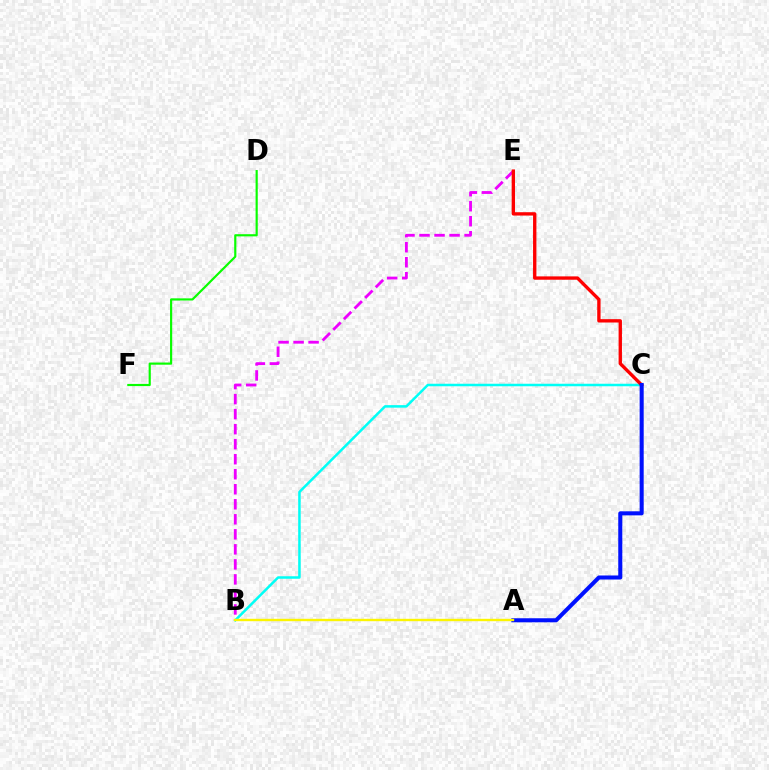{('B', 'E'): [{'color': '#ee00ff', 'line_style': 'dashed', 'thickness': 2.04}], ('B', 'C'): [{'color': '#00fff6', 'line_style': 'solid', 'thickness': 1.81}], ('D', 'F'): [{'color': '#08ff00', 'line_style': 'solid', 'thickness': 1.56}], ('C', 'E'): [{'color': '#ff0000', 'line_style': 'solid', 'thickness': 2.41}], ('A', 'C'): [{'color': '#0010ff', 'line_style': 'solid', 'thickness': 2.91}], ('A', 'B'): [{'color': '#fcf500', 'line_style': 'solid', 'thickness': 1.72}]}